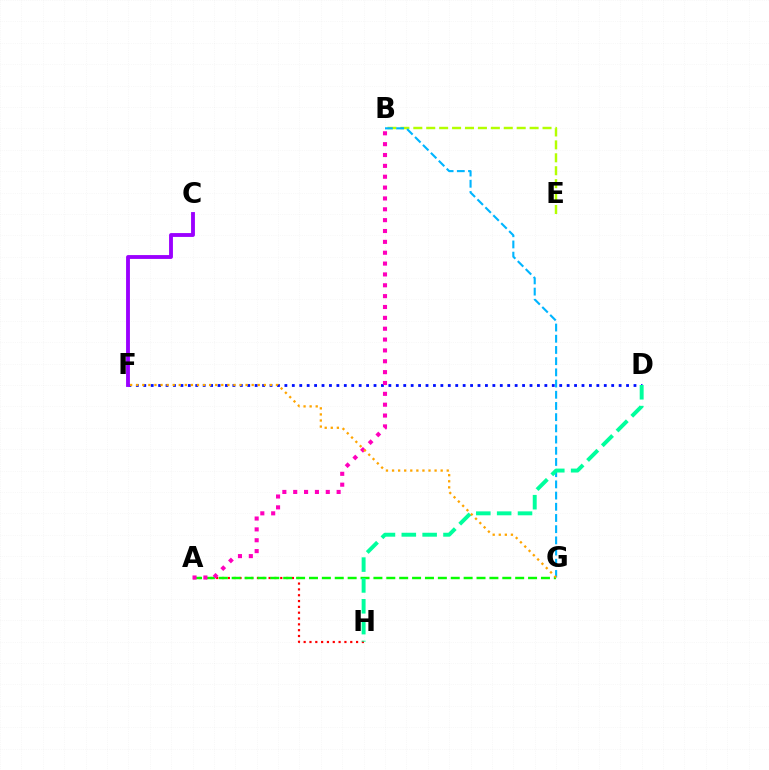{('A', 'H'): [{'color': '#ff0000', 'line_style': 'dotted', 'thickness': 1.58}], ('D', 'F'): [{'color': '#0010ff', 'line_style': 'dotted', 'thickness': 2.02}], ('B', 'E'): [{'color': '#b3ff00', 'line_style': 'dashed', 'thickness': 1.76}], ('B', 'G'): [{'color': '#00b5ff', 'line_style': 'dashed', 'thickness': 1.52}], ('C', 'F'): [{'color': '#9b00ff', 'line_style': 'solid', 'thickness': 2.77}], ('A', 'G'): [{'color': '#08ff00', 'line_style': 'dashed', 'thickness': 1.75}], ('D', 'H'): [{'color': '#00ff9d', 'line_style': 'dashed', 'thickness': 2.83}], ('A', 'B'): [{'color': '#ff00bd', 'line_style': 'dotted', 'thickness': 2.95}], ('F', 'G'): [{'color': '#ffa500', 'line_style': 'dotted', 'thickness': 1.65}]}